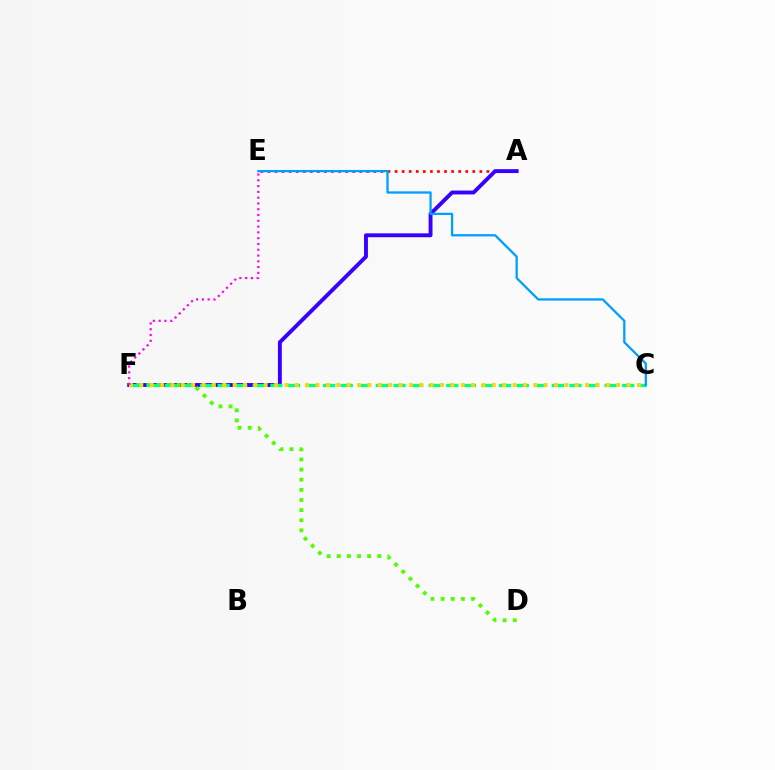{('A', 'E'): [{'color': '#ff0000', 'line_style': 'dotted', 'thickness': 1.92}], ('A', 'F'): [{'color': '#3700ff', 'line_style': 'solid', 'thickness': 2.8}], ('D', 'F'): [{'color': '#4fff00', 'line_style': 'dotted', 'thickness': 2.75}], ('C', 'F'): [{'color': '#00ff86', 'line_style': 'dashed', 'thickness': 2.39}, {'color': '#ffd500', 'line_style': 'dotted', 'thickness': 2.82}], ('C', 'E'): [{'color': '#009eff', 'line_style': 'solid', 'thickness': 1.64}], ('E', 'F'): [{'color': '#ff00ed', 'line_style': 'dotted', 'thickness': 1.57}]}